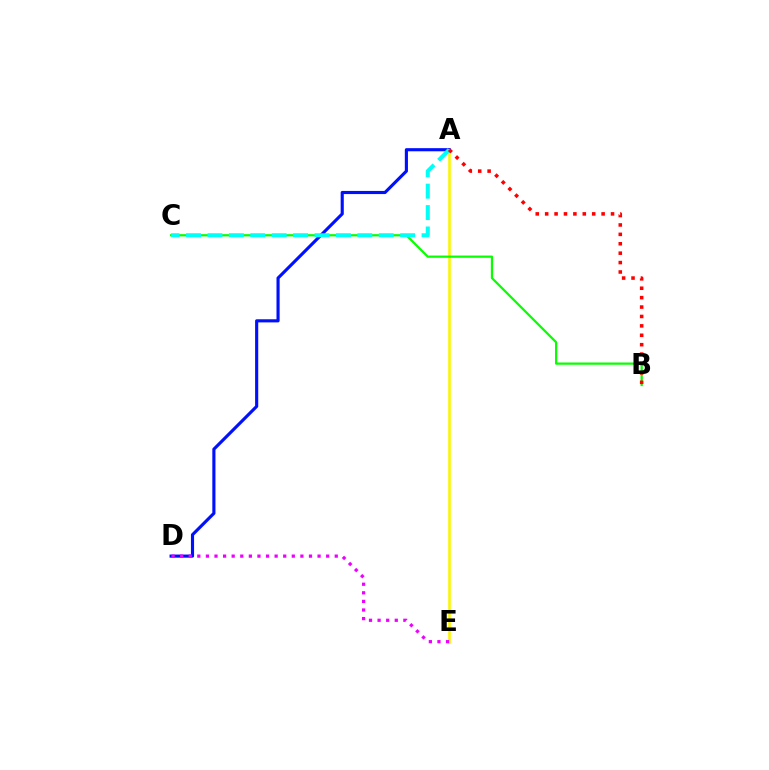{('A', 'D'): [{'color': '#0010ff', 'line_style': 'solid', 'thickness': 2.26}], ('A', 'E'): [{'color': '#fcf500', 'line_style': 'solid', 'thickness': 1.85}], ('D', 'E'): [{'color': '#ee00ff', 'line_style': 'dotted', 'thickness': 2.33}], ('B', 'C'): [{'color': '#08ff00', 'line_style': 'solid', 'thickness': 1.61}], ('A', 'C'): [{'color': '#00fff6', 'line_style': 'dashed', 'thickness': 2.91}], ('A', 'B'): [{'color': '#ff0000', 'line_style': 'dotted', 'thickness': 2.56}]}